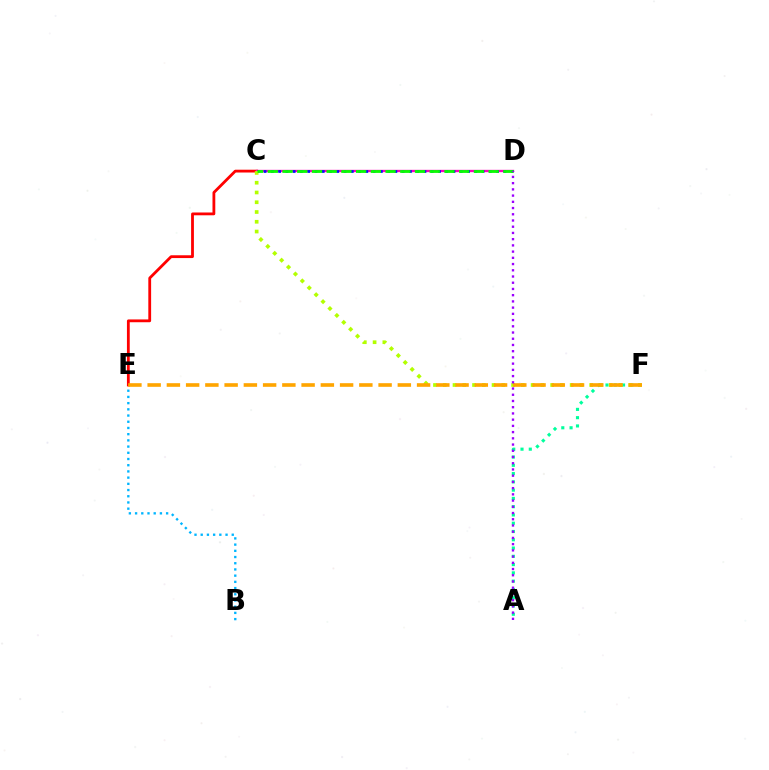{('B', 'E'): [{'color': '#00b5ff', 'line_style': 'dotted', 'thickness': 1.69}], ('C', 'E'): [{'color': '#ff0000', 'line_style': 'solid', 'thickness': 2.02}], ('A', 'F'): [{'color': '#00ff9d', 'line_style': 'dotted', 'thickness': 2.25}], ('C', 'D'): [{'color': '#ff00bd', 'line_style': 'solid', 'thickness': 1.69}, {'color': '#0010ff', 'line_style': 'dotted', 'thickness': 1.97}, {'color': '#08ff00', 'line_style': 'dashed', 'thickness': 2.0}], ('C', 'F'): [{'color': '#b3ff00', 'line_style': 'dotted', 'thickness': 2.65}], ('E', 'F'): [{'color': '#ffa500', 'line_style': 'dashed', 'thickness': 2.61}], ('A', 'D'): [{'color': '#9b00ff', 'line_style': 'dotted', 'thickness': 1.69}]}